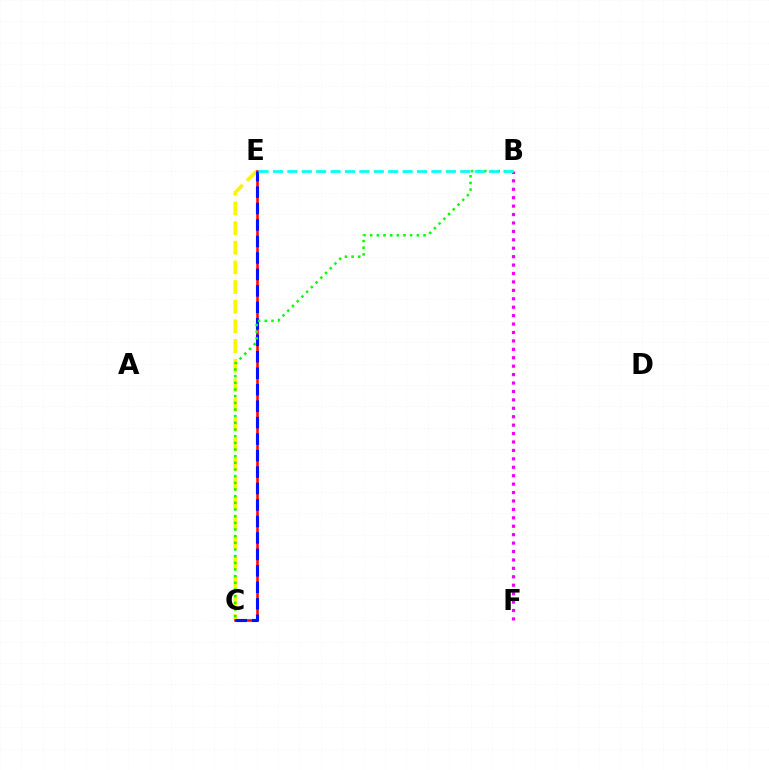{('B', 'F'): [{'color': '#ee00ff', 'line_style': 'dotted', 'thickness': 2.29}], ('C', 'E'): [{'color': '#fcf500', 'line_style': 'dashed', 'thickness': 2.67}, {'color': '#ff0000', 'line_style': 'solid', 'thickness': 1.85}, {'color': '#0010ff', 'line_style': 'dashed', 'thickness': 2.24}], ('B', 'C'): [{'color': '#08ff00', 'line_style': 'dotted', 'thickness': 1.81}], ('B', 'E'): [{'color': '#00fff6', 'line_style': 'dashed', 'thickness': 1.96}]}